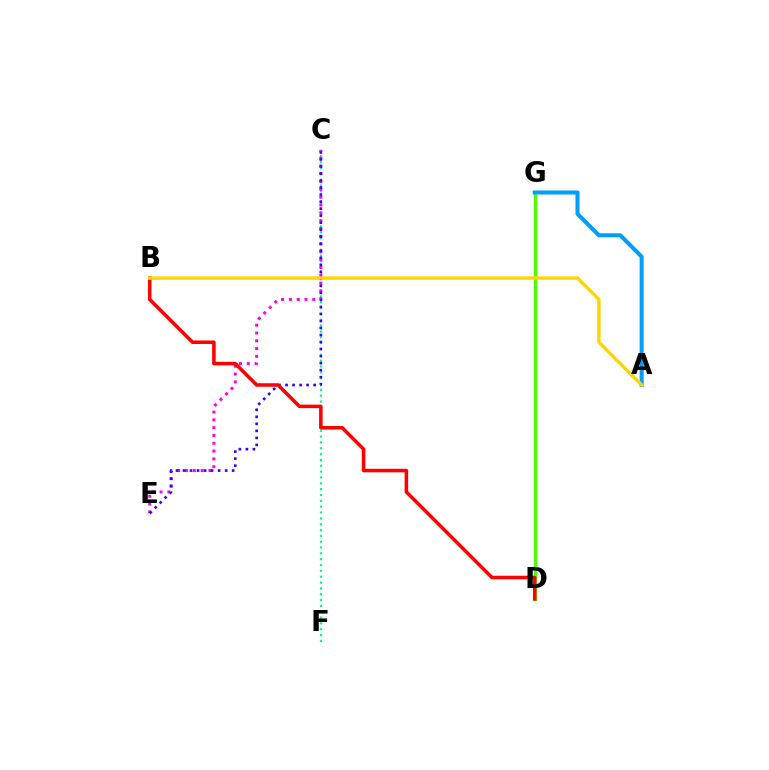{('C', 'F'): [{'color': '#00ff86', 'line_style': 'dotted', 'thickness': 1.59}], ('D', 'G'): [{'color': '#4fff00', 'line_style': 'solid', 'thickness': 2.48}], ('C', 'E'): [{'color': '#ff00ed', 'line_style': 'dotted', 'thickness': 2.12}, {'color': '#3700ff', 'line_style': 'dotted', 'thickness': 1.91}], ('B', 'D'): [{'color': '#ff0000', 'line_style': 'solid', 'thickness': 2.55}], ('A', 'G'): [{'color': '#009eff', 'line_style': 'solid', 'thickness': 2.92}], ('A', 'B'): [{'color': '#ffd500', 'line_style': 'solid', 'thickness': 2.46}]}